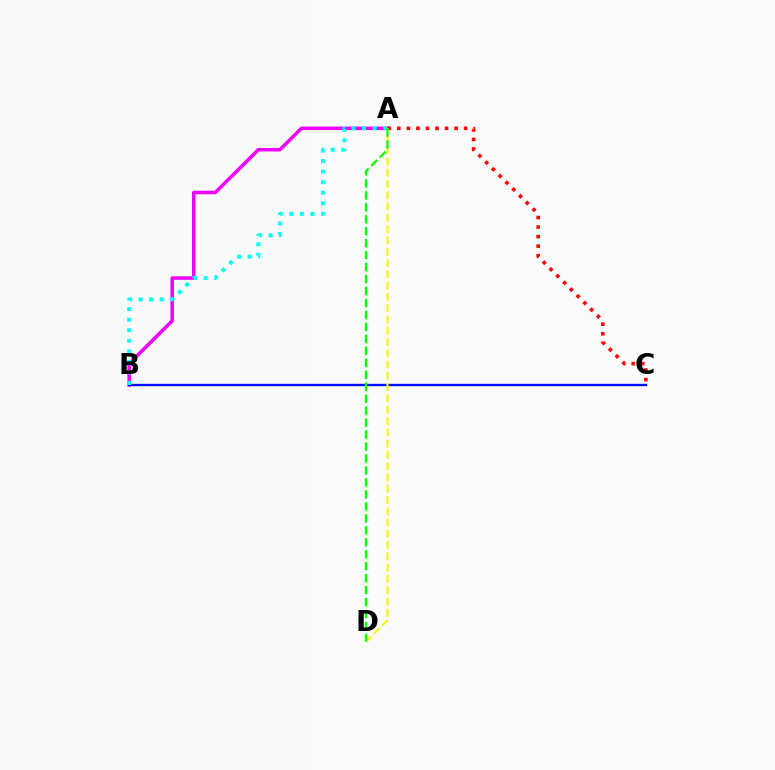{('A', 'B'): [{'color': '#ee00ff', 'line_style': 'solid', 'thickness': 2.52}, {'color': '#00fff6', 'line_style': 'dotted', 'thickness': 2.87}], ('A', 'C'): [{'color': '#ff0000', 'line_style': 'dotted', 'thickness': 2.59}], ('B', 'C'): [{'color': '#0010ff', 'line_style': 'solid', 'thickness': 1.71}], ('A', 'D'): [{'color': '#fcf500', 'line_style': 'dashed', 'thickness': 1.53}, {'color': '#08ff00', 'line_style': 'dashed', 'thickness': 1.63}]}